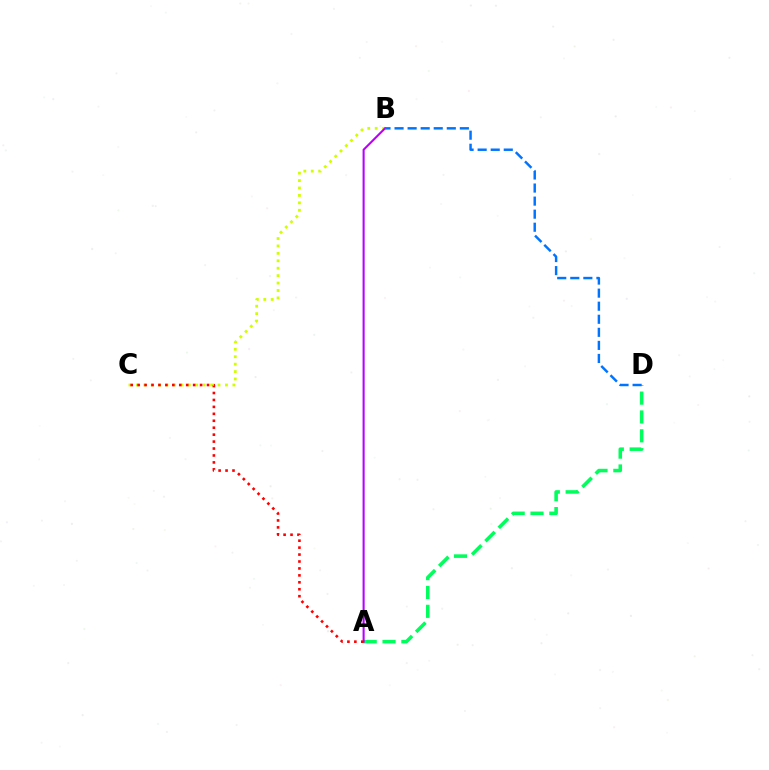{('A', 'D'): [{'color': '#00ff5c', 'line_style': 'dashed', 'thickness': 2.56}], ('B', 'C'): [{'color': '#d1ff00', 'line_style': 'dotted', 'thickness': 2.02}], ('A', 'B'): [{'color': '#b900ff', 'line_style': 'solid', 'thickness': 1.5}], ('A', 'C'): [{'color': '#ff0000', 'line_style': 'dotted', 'thickness': 1.89}], ('B', 'D'): [{'color': '#0074ff', 'line_style': 'dashed', 'thickness': 1.77}]}